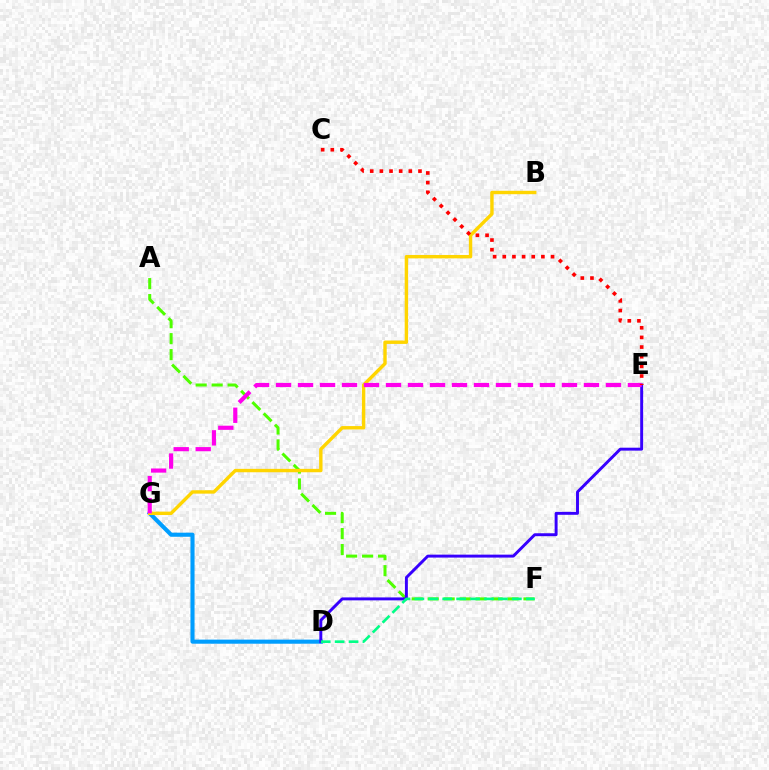{('A', 'F'): [{'color': '#4fff00', 'line_style': 'dashed', 'thickness': 2.17}], ('D', 'G'): [{'color': '#009eff', 'line_style': 'solid', 'thickness': 2.95}], ('D', 'E'): [{'color': '#3700ff', 'line_style': 'solid', 'thickness': 2.12}], ('B', 'G'): [{'color': '#ffd500', 'line_style': 'solid', 'thickness': 2.45}], ('D', 'F'): [{'color': '#00ff86', 'line_style': 'dashed', 'thickness': 1.89}], ('E', 'G'): [{'color': '#ff00ed', 'line_style': 'dashed', 'thickness': 2.99}], ('C', 'E'): [{'color': '#ff0000', 'line_style': 'dotted', 'thickness': 2.62}]}